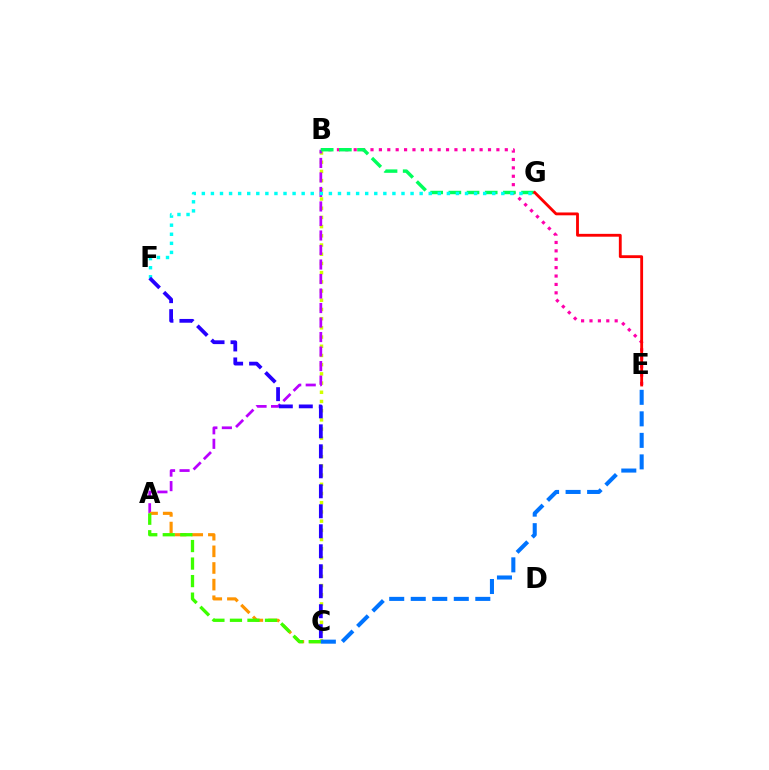{('B', 'E'): [{'color': '#ff00ac', 'line_style': 'dotted', 'thickness': 2.28}], ('B', 'C'): [{'color': '#d1ff00', 'line_style': 'dotted', 'thickness': 2.5}], ('A', 'B'): [{'color': '#b900ff', 'line_style': 'dashed', 'thickness': 1.97}], ('B', 'G'): [{'color': '#00ff5c', 'line_style': 'dashed', 'thickness': 2.47}], ('A', 'C'): [{'color': '#ff9400', 'line_style': 'dashed', 'thickness': 2.26}, {'color': '#3dff00', 'line_style': 'dashed', 'thickness': 2.38}], ('F', 'G'): [{'color': '#00fff6', 'line_style': 'dotted', 'thickness': 2.47}], ('E', 'G'): [{'color': '#ff0000', 'line_style': 'solid', 'thickness': 2.05}], ('C', 'E'): [{'color': '#0074ff', 'line_style': 'dashed', 'thickness': 2.92}], ('C', 'F'): [{'color': '#2500ff', 'line_style': 'dashed', 'thickness': 2.72}]}